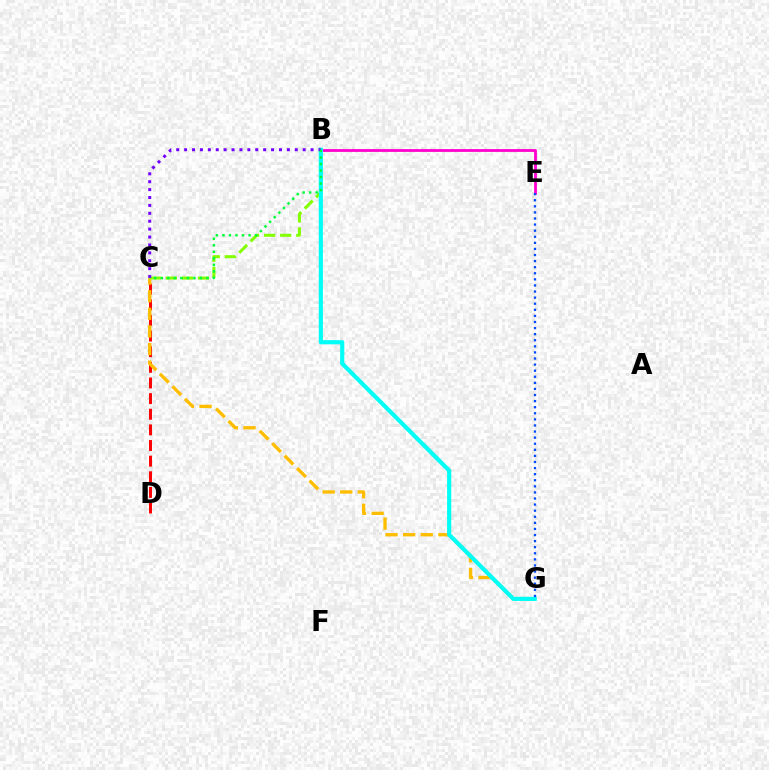{('C', 'D'): [{'color': '#ff0000', 'line_style': 'dashed', 'thickness': 2.12}], ('C', 'G'): [{'color': '#ffbd00', 'line_style': 'dashed', 'thickness': 2.39}], ('B', 'C'): [{'color': '#84ff00', 'line_style': 'dashed', 'thickness': 2.18}, {'color': '#7200ff', 'line_style': 'dotted', 'thickness': 2.15}, {'color': '#00ff39', 'line_style': 'dotted', 'thickness': 1.77}], ('B', 'E'): [{'color': '#ff00cf', 'line_style': 'solid', 'thickness': 2.01}], ('B', 'G'): [{'color': '#00fff6', 'line_style': 'solid', 'thickness': 2.99}], ('E', 'G'): [{'color': '#004bff', 'line_style': 'dotted', 'thickness': 1.65}]}